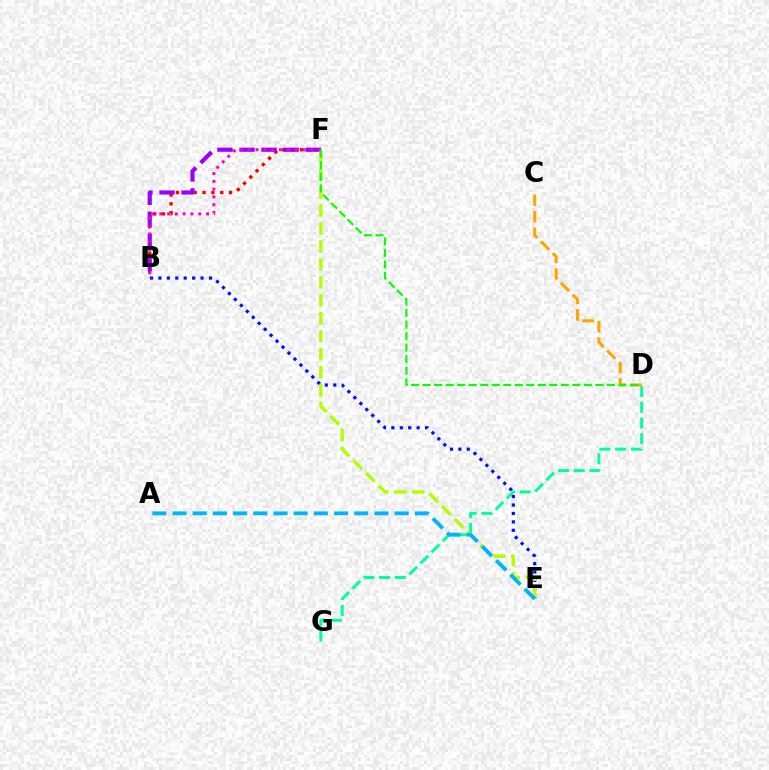{('D', 'G'): [{'color': '#00ff9d', 'line_style': 'dashed', 'thickness': 2.13}], ('C', 'D'): [{'color': '#ffa500', 'line_style': 'dashed', 'thickness': 2.25}], ('B', 'E'): [{'color': '#0010ff', 'line_style': 'dotted', 'thickness': 2.29}], ('B', 'F'): [{'color': '#ff0000', 'line_style': 'dotted', 'thickness': 2.41}, {'color': '#9b00ff', 'line_style': 'dashed', 'thickness': 2.99}, {'color': '#ff00bd', 'line_style': 'dotted', 'thickness': 2.12}], ('E', 'F'): [{'color': '#b3ff00', 'line_style': 'dashed', 'thickness': 2.44}], ('A', 'E'): [{'color': '#00b5ff', 'line_style': 'dashed', 'thickness': 2.74}], ('D', 'F'): [{'color': '#08ff00', 'line_style': 'dashed', 'thickness': 1.56}]}